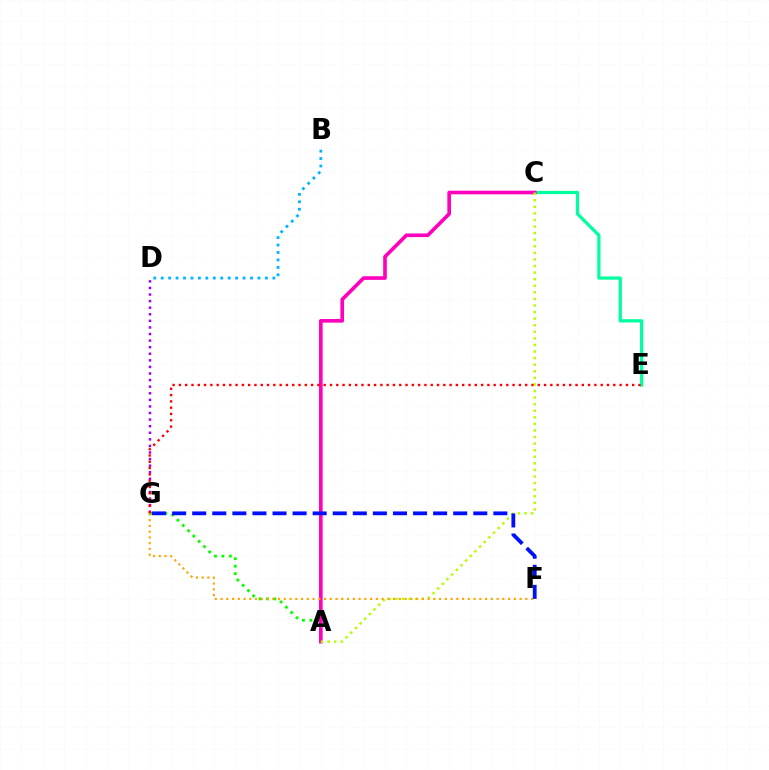{('B', 'D'): [{'color': '#00b5ff', 'line_style': 'dotted', 'thickness': 2.02}], ('C', 'E'): [{'color': '#00ff9d', 'line_style': 'solid', 'thickness': 2.33}], ('A', 'G'): [{'color': '#08ff00', 'line_style': 'dotted', 'thickness': 2.03}], ('A', 'C'): [{'color': '#ff00bd', 'line_style': 'solid', 'thickness': 2.61}, {'color': '#b3ff00', 'line_style': 'dotted', 'thickness': 1.79}], ('F', 'G'): [{'color': '#ffa500', 'line_style': 'dotted', 'thickness': 1.56}, {'color': '#0010ff', 'line_style': 'dashed', 'thickness': 2.73}], ('D', 'G'): [{'color': '#9b00ff', 'line_style': 'dotted', 'thickness': 1.79}], ('E', 'G'): [{'color': '#ff0000', 'line_style': 'dotted', 'thickness': 1.71}]}